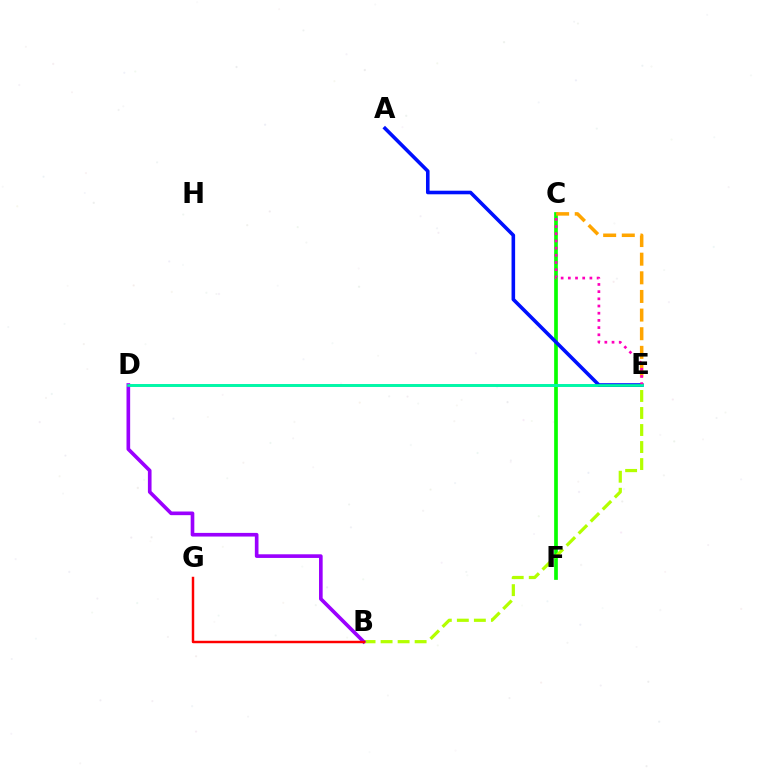{('C', 'F'): [{'color': '#08ff00', 'line_style': 'solid', 'thickness': 2.66}], ('C', 'E'): [{'color': '#ffa500', 'line_style': 'dashed', 'thickness': 2.53}, {'color': '#ff00bd', 'line_style': 'dotted', 'thickness': 1.95}], ('D', 'E'): [{'color': '#00b5ff', 'line_style': 'solid', 'thickness': 1.9}, {'color': '#00ff9d', 'line_style': 'solid', 'thickness': 1.87}], ('B', 'E'): [{'color': '#b3ff00', 'line_style': 'dashed', 'thickness': 2.31}], ('A', 'E'): [{'color': '#0010ff', 'line_style': 'solid', 'thickness': 2.58}], ('B', 'D'): [{'color': '#9b00ff', 'line_style': 'solid', 'thickness': 2.63}], ('B', 'G'): [{'color': '#ff0000', 'line_style': 'solid', 'thickness': 1.77}]}